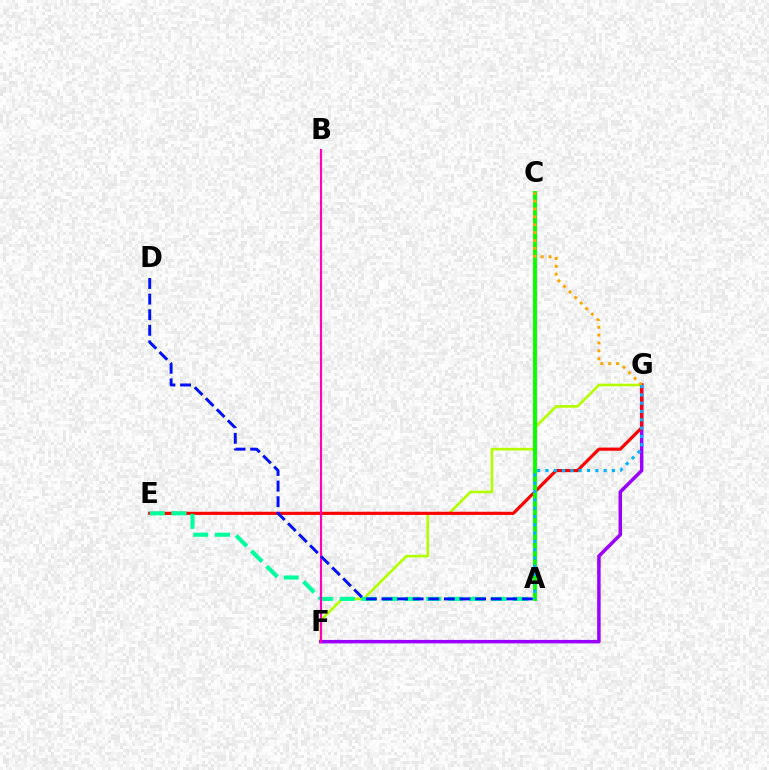{('F', 'G'): [{'color': '#b3ff00', 'line_style': 'solid', 'thickness': 1.9}, {'color': '#9b00ff', 'line_style': 'solid', 'thickness': 2.51}], ('E', 'G'): [{'color': '#ff0000', 'line_style': 'solid', 'thickness': 2.28}], ('A', 'E'): [{'color': '#00ff9d', 'line_style': 'dashed', 'thickness': 2.94}], ('A', 'C'): [{'color': '#08ff00', 'line_style': 'solid', 'thickness': 2.82}], ('C', 'G'): [{'color': '#ffa500', 'line_style': 'dotted', 'thickness': 2.14}], ('A', 'G'): [{'color': '#00b5ff', 'line_style': 'dotted', 'thickness': 2.26}], ('B', 'F'): [{'color': '#ff00bd', 'line_style': 'solid', 'thickness': 1.55}], ('A', 'D'): [{'color': '#0010ff', 'line_style': 'dashed', 'thickness': 2.12}]}